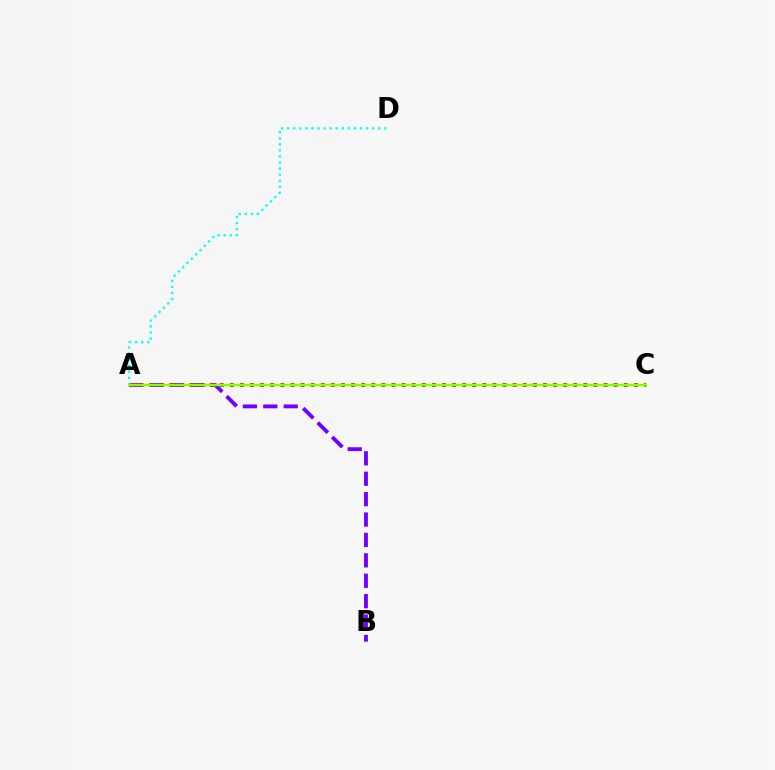{('A', 'B'): [{'color': '#7200ff', 'line_style': 'dashed', 'thickness': 2.77}], ('A', 'C'): [{'color': '#ff0000', 'line_style': 'dotted', 'thickness': 2.74}, {'color': '#84ff00', 'line_style': 'solid', 'thickness': 1.76}], ('A', 'D'): [{'color': '#00fff6', 'line_style': 'dotted', 'thickness': 1.65}]}